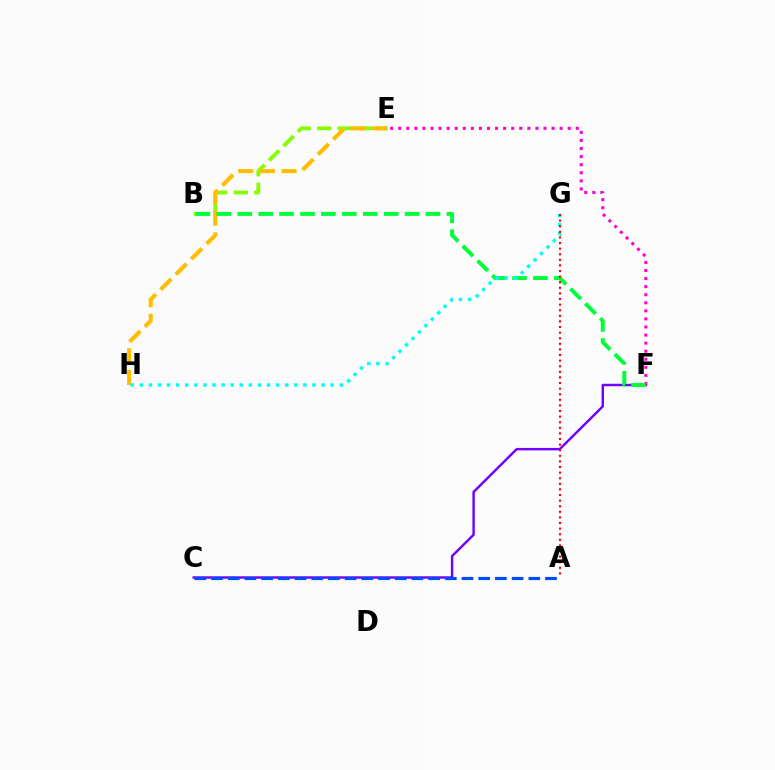{('C', 'F'): [{'color': '#7200ff', 'line_style': 'solid', 'thickness': 1.76}], ('B', 'E'): [{'color': '#84ff00', 'line_style': 'dashed', 'thickness': 2.77}], ('E', 'H'): [{'color': '#ffbd00', 'line_style': 'dashed', 'thickness': 2.94}], ('E', 'F'): [{'color': '#ff00cf', 'line_style': 'dotted', 'thickness': 2.19}], ('B', 'F'): [{'color': '#00ff39', 'line_style': 'dashed', 'thickness': 2.84}], ('A', 'C'): [{'color': '#004bff', 'line_style': 'dashed', 'thickness': 2.27}], ('G', 'H'): [{'color': '#00fff6', 'line_style': 'dotted', 'thickness': 2.47}], ('A', 'G'): [{'color': '#ff0000', 'line_style': 'dotted', 'thickness': 1.52}]}